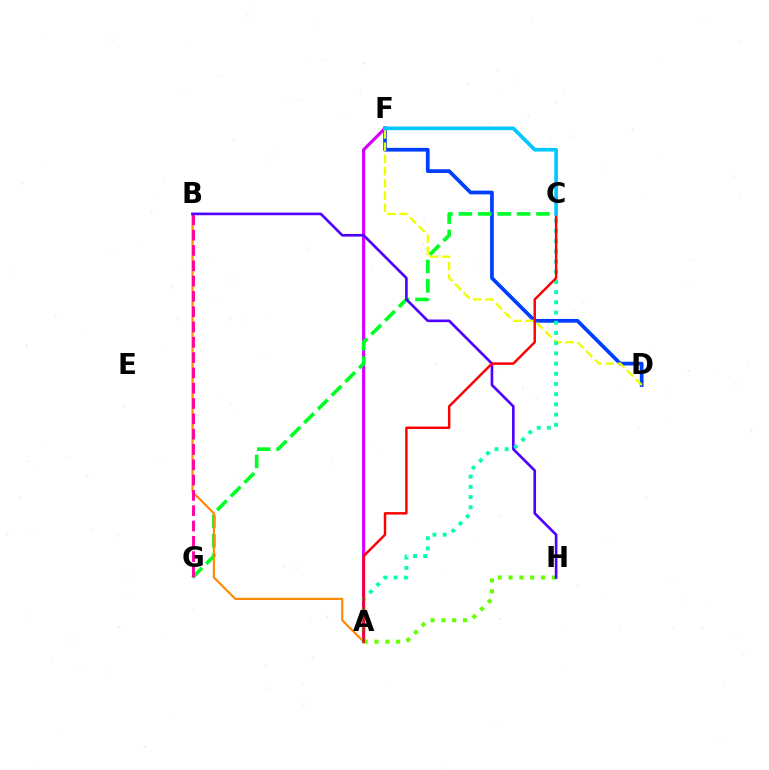{('A', 'F'): [{'color': '#d600ff', 'line_style': 'solid', 'thickness': 2.25}], ('D', 'F'): [{'color': '#003fff', 'line_style': 'solid', 'thickness': 2.68}, {'color': '#eeff00', 'line_style': 'dashed', 'thickness': 1.66}], ('C', 'G'): [{'color': '#00ff27', 'line_style': 'dashed', 'thickness': 2.64}], ('A', 'B'): [{'color': '#ff8800', 'line_style': 'solid', 'thickness': 1.54}], ('B', 'G'): [{'color': '#ff00a0', 'line_style': 'dashed', 'thickness': 2.08}], ('A', 'H'): [{'color': '#66ff00', 'line_style': 'dotted', 'thickness': 2.94}], ('B', 'H'): [{'color': '#4f00ff', 'line_style': 'solid', 'thickness': 1.9}], ('A', 'C'): [{'color': '#00ffaf', 'line_style': 'dotted', 'thickness': 2.77}, {'color': '#ff0000', 'line_style': 'solid', 'thickness': 1.77}], ('C', 'F'): [{'color': '#00c7ff', 'line_style': 'solid', 'thickness': 2.64}]}